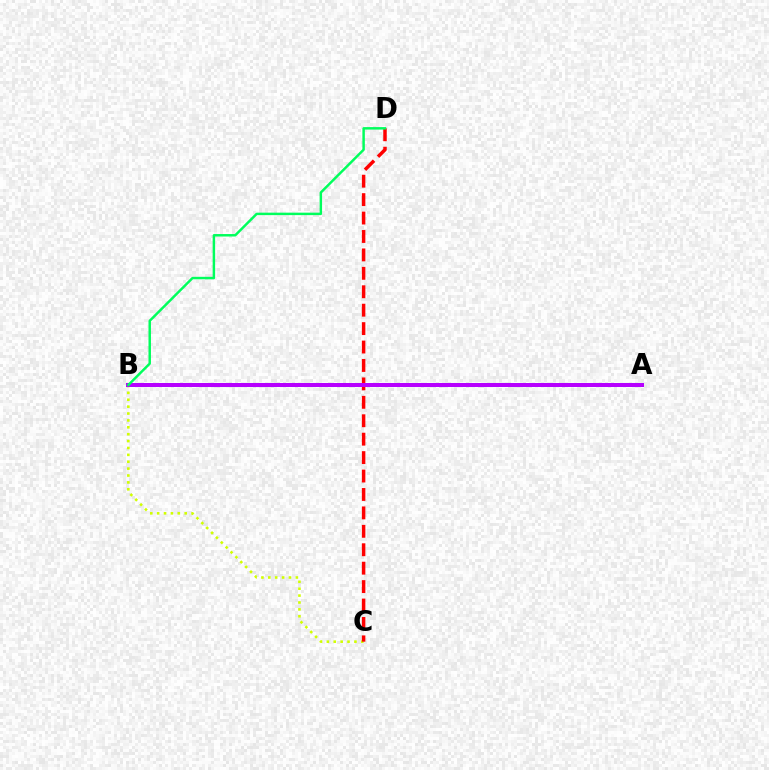{('B', 'C'): [{'color': '#d1ff00', 'line_style': 'dotted', 'thickness': 1.87}], ('A', 'B'): [{'color': '#0074ff', 'line_style': 'solid', 'thickness': 2.78}, {'color': '#b900ff', 'line_style': 'solid', 'thickness': 2.83}], ('C', 'D'): [{'color': '#ff0000', 'line_style': 'dashed', 'thickness': 2.5}], ('B', 'D'): [{'color': '#00ff5c', 'line_style': 'solid', 'thickness': 1.78}]}